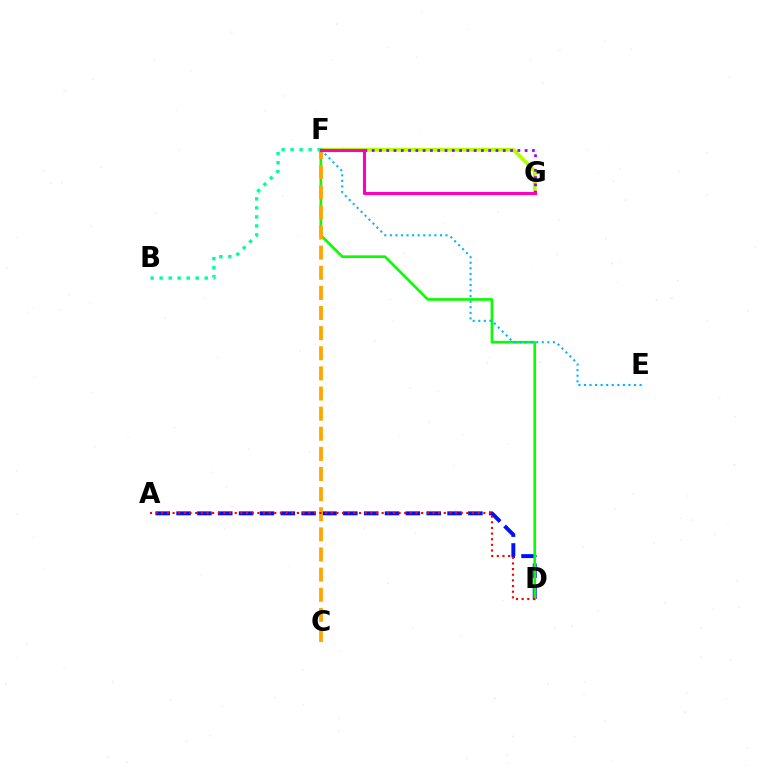{('F', 'G'): [{'color': '#b3ff00', 'line_style': 'solid', 'thickness': 2.72}, {'color': '#9b00ff', 'line_style': 'dotted', 'thickness': 1.98}, {'color': '#ff00bd', 'line_style': 'solid', 'thickness': 2.23}], ('A', 'D'): [{'color': '#0010ff', 'line_style': 'dashed', 'thickness': 2.83}, {'color': '#ff0000', 'line_style': 'dotted', 'thickness': 1.54}], ('D', 'F'): [{'color': '#08ff00', 'line_style': 'solid', 'thickness': 1.91}], ('C', 'F'): [{'color': '#ffa500', 'line_style': 'dashed', 'thickness': 2.73}], ('B', 'F'): [{'color': '#00ff9d', 'line_style': 'dotted', 'thickness': 2.45}], ('E', 'F'): [{'color': '#00b5ff', 'line_style': 'dotted', 'thickness': 1.51}]}